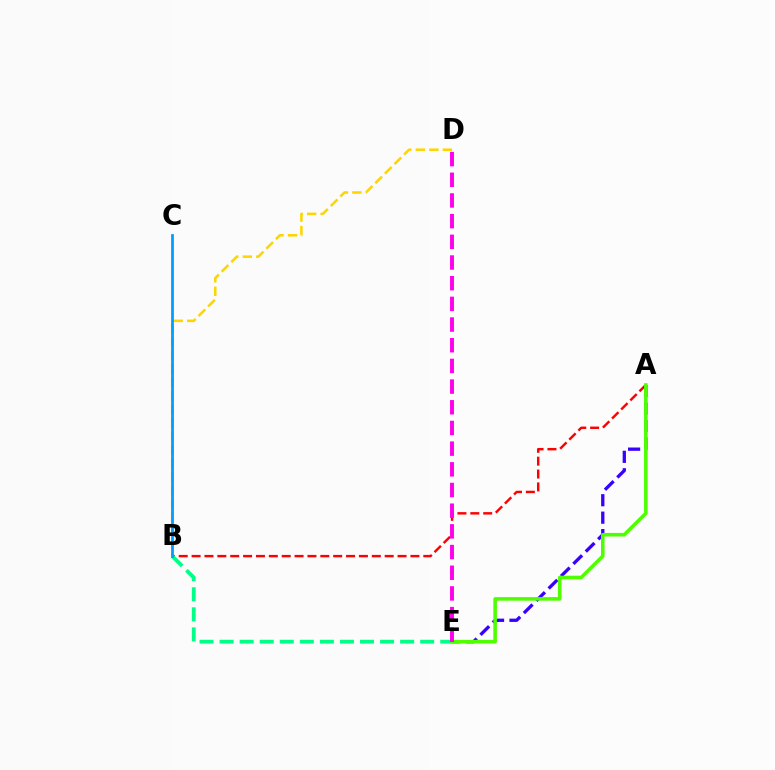{('A', 'B'): [{'color': '#ff0000', 'line_style': 'dashed', 'thickness': 1.75}], ('B', 'E'): [{'color': '#00ff86', 'line_style': 'dashed', 'thickness': 2.73}], ('A', 'E'): [{'color': '#3700ff', 'line_style': 'dashed', 'thickness': 2.37}, {'color': '#4fff00', 'line_style': 'solid', 'thickness': 2.57}], ('D', 'E'): [{'color': '#ff00ed', 'line_style': 'dashed', 'thickness': 2.81}], ('B', 'D'): [{'color': '#ffd500', 'line_style': 'dashed', 'thickness': 1.84}], ('B', 'C'): [{'color': '#009eff', 'line_style': 'solid', 'thickness': 2.0}]}